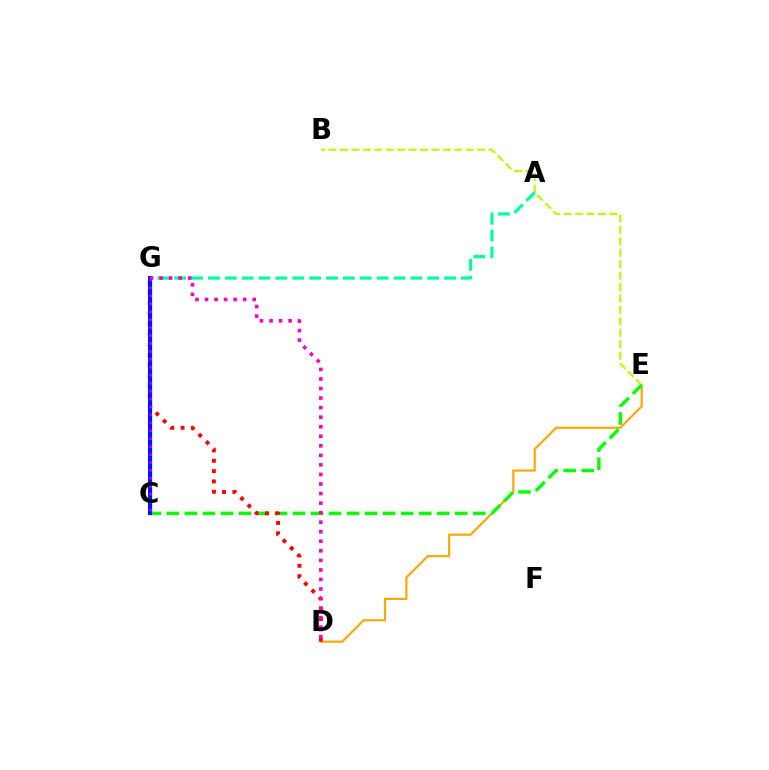{('D', 'E'): [{'color': '#ffa500', 'line_style': 'solid', 'thickness': 1.55}], ('B', 'E'): [{'color': '#b3ff00', 'line_style': 'dashed', 'thickness': 1.55}], ('A', 'G'): [{'color': '#00ff9d', 'line_style': 'dashed', 'thickness': 2.29}], ('C', 'E'): [{'color': '#08ff00', 'line_style': 'dashed', 'thickness': 2.45}], ('C', 'G'): [{'color': '#00b5ff', 'line_style': 'solid', 'thickness': 2.5}, {'color': '#0010ff', 'line_style': 'solid', 'thickness': 2.87}, {'color': '#9b00ff', 'line_style': 'dotted', 'thickness': 2.16}], ('D', 'G'): [{'color': '#ff0000', 'line_style': 'dotted', 'thickness': 2.81}, {'color': '#ff00bd', 'line_style': 'dotted', 'thickness': 2.59}]}